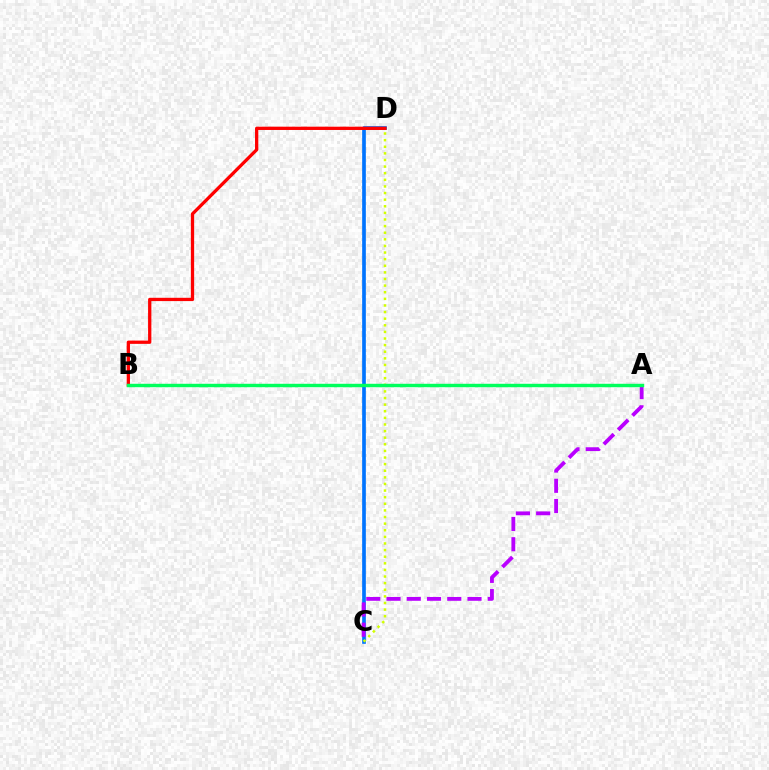{('C', 'D'): [{'color': '#0074ff', 'line_style': 'solid', 'thickness': 2.65}, {'color': '#d1ff00', 'line_style': 'dotted', 'thickness': 1.8}], ('B', 'D'): [{'color': '#ff0000', 'line_style': 'solid', 'thickness': 2.36}], ('A', 'C'): [{'color': '#b900ff', 'line_style': 'dashed', 'thickness': 2.75}], ('A', 'B'): [{'color': '#00ff5c', 'line_style': 'solid', 'thickness': 2.47}]}